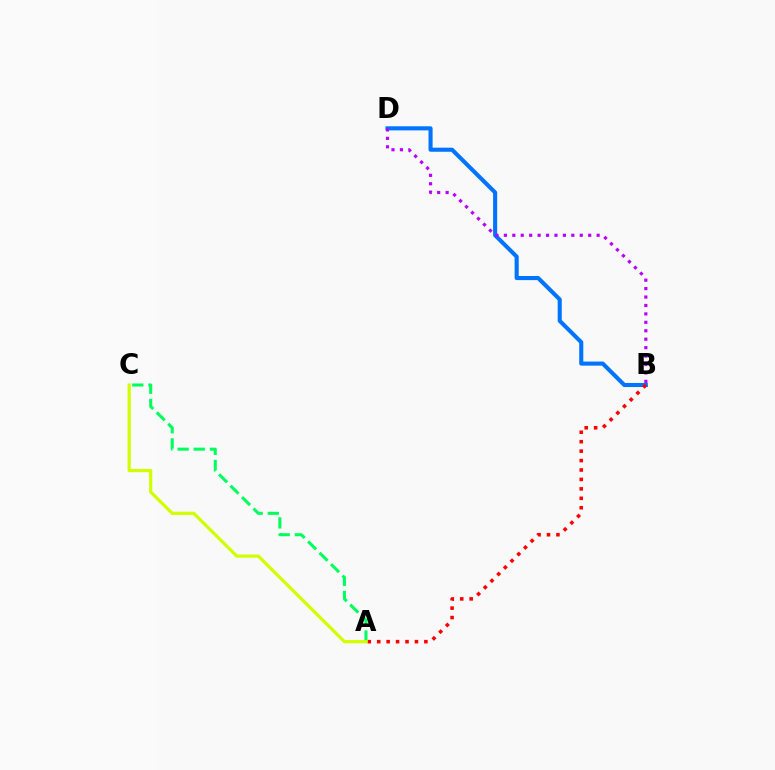{('B', 'D'): [{'color': '#0074ff', 'line_style': 'solid', 'thickness': 2.94}, {'color': '#b900ff', 'line_style': 'dotted', 'thickness': 2.29}], ('A', 'B'): [{'color': '#ff0000', 'line_style': 'dotted', 'thickness': 2.56}], ('A', 'C'): [{'color': '#00ff5c', 'line_style': 'dashed', 'thickness': 2.19}, {'color': '#d1ff00', 'line_style': 'solid', 'thickness': 2.33}]}